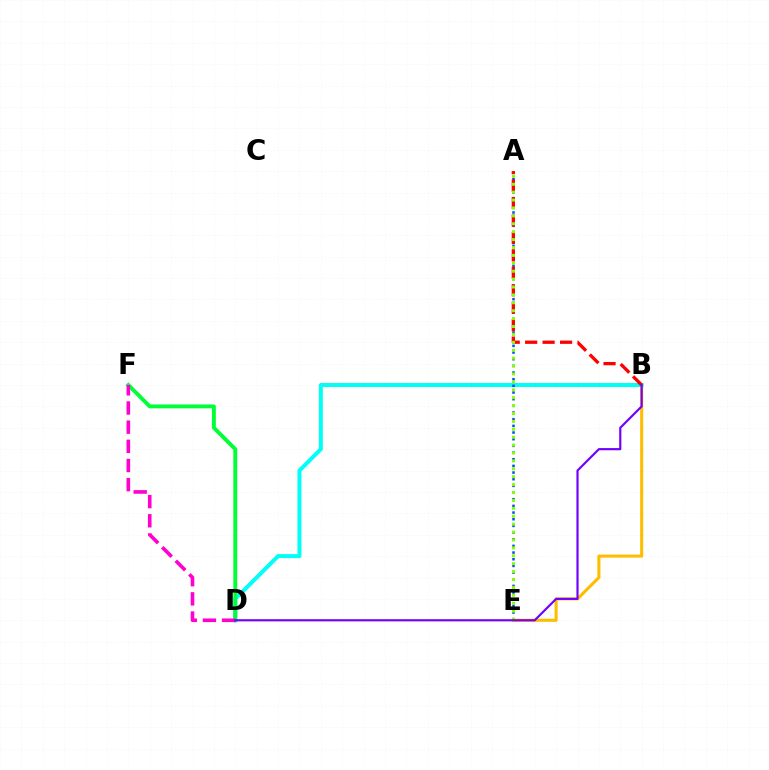{('B', 'E'): [{'color': '#ffbd00', 'line_style': 'solid', 'thickness': 2.22}], ('B', 'D'): [{'color': '#00fff6', 'line_style': 'solid', 'thickness': 2.87}, {'color': '#7200ff', 'line_style': 'solid', 'thickness': 1.56}], ('A', 'E'): [{'color': '#004bff', 'line_style': 'dotted', 'thickness': 1.81}, {'color': '#84ff00', 'line_style': 'dotted', 'thickness': 2.15}], ('D', 'F'): [{'color': '#00ff39', 'line_style': 'solid', 'thickness': 2.8}, {'color': '#ff00cf', 'line_style': 'dashed', 'thickness': 2.6}], ('A', 'B'): [{'color': '#ff0000', 'line_style': 'dashed', 'thickness': 2.37}]}